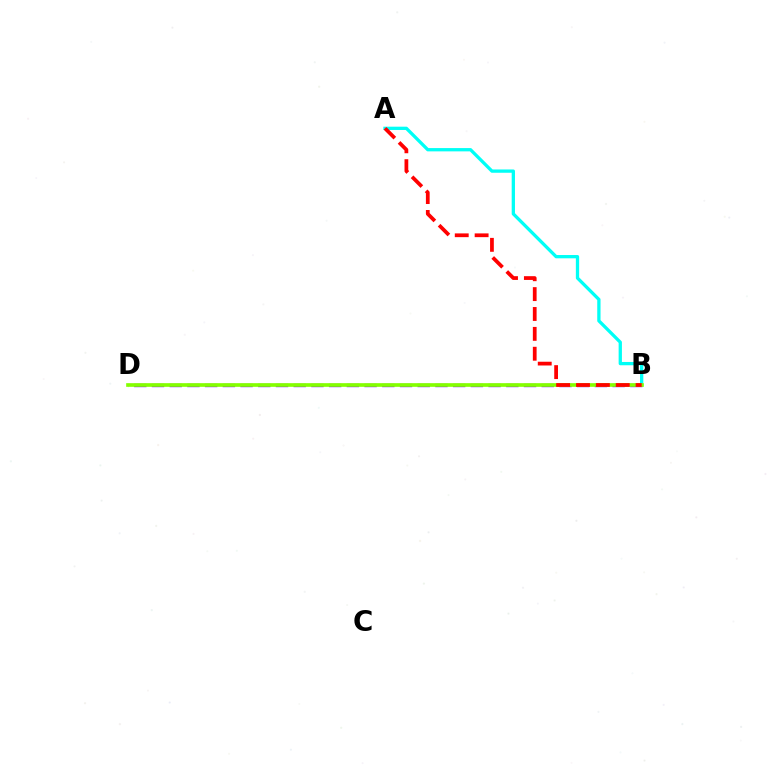{('A', 'B'): [{'color': '#00fff6', 'line_style': 'solid', 'thickness': 2.37}, {'color': '#ff0000', 'line_style': 'dashed', 'thickness': 2.7}], ('B', 'D'): [{'color': '#7200ff', 'line_style': 'dashed', 'thickness': 2.41}, {'color': '#84ff00', 'line_style': 'solid', 'thickness': 2.64}]}